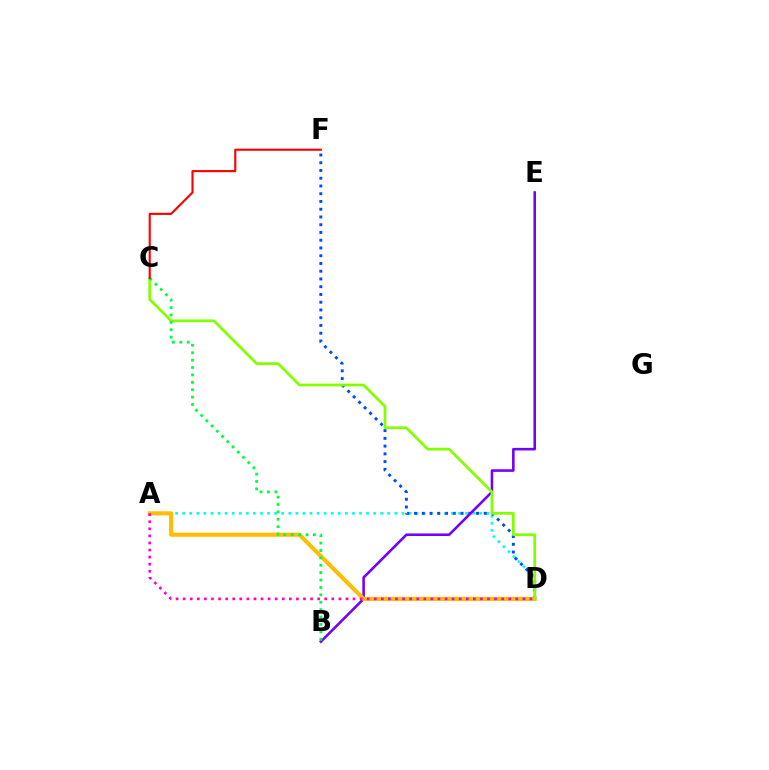{('A', 'D'): [{'color': '#00fff6', 'line_style': 'dotted', 'thickness': 1.92}, {'color': '#ffbd00', 'line_style': 'solid', 'thickness': 2.94}, {'color': '#ff00cf', 'line_style': 'dotted', 'thickness': 1.92}], ('D', 'F'): [{'color': '#004bff', 'line_style': 'dotted', 'thickness': 2.11}], ('B', 'E'): [{'color': '#7200ff', 'line_style': 'solid', 'thickness': 1.85}], ('C', 'D'): [{'color': '#84ff00', 'line_style': 'solid', 'thickness': 1.97}], ('B', 'C'): [{'color': '#00ff39', 'line_style': 'dotted', 'thickness': 2.01}], ('C', 'F'): [{'color': '#ff0000', 'line_style': 'solid', 'thickness': 1.52}]}